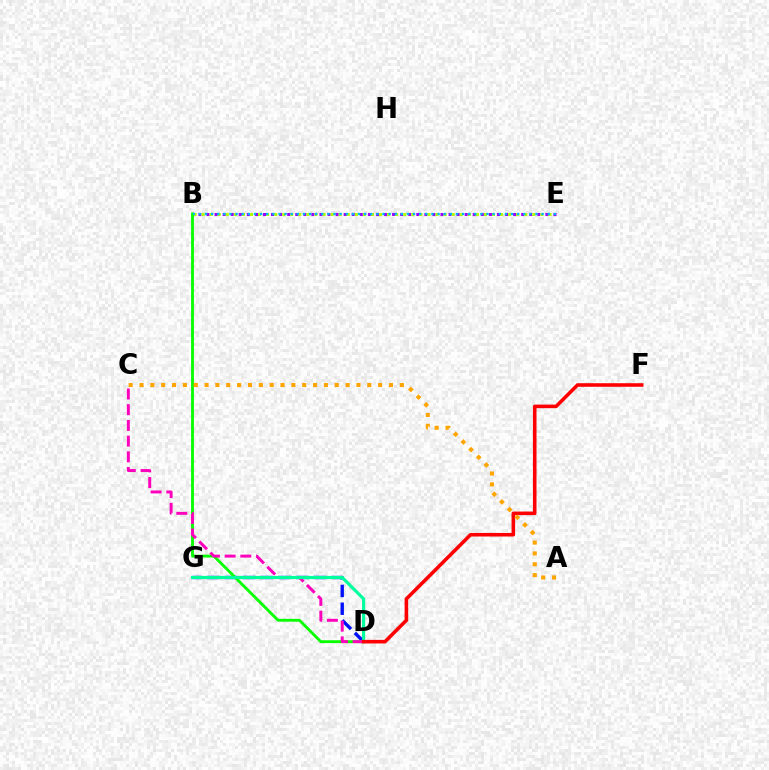{('D', 'G'): [{'color': '#0010ff', 'line_style': 'dashed', 'thickness': 2.42}, {'color': '#00ff9d', 'line_style': 'solid', 'thickness': 2.28}], ('B', 'E'): [{'color': '#9b00ff', 'line_style': 'dotted', 'thickness': 2.19}, {'color': '#b3ff00', 'line_style': 'dotted', 'thickness': 2.19}, {'color': '#00b5ff', 'line_style': 'dotted', 'thickness': 1.66}], ('B', 'D'): [{'color': '#08ff00', 'line_style': 'solid', 'thickness': 2.05}], ('C', 'D'): [{'color': '#ff00bd', 'line_style': 'dashed', 'thickness': 2.13}], ('D', 'F'): [{'color': '#ff0000', 'line_style': 'solid', 'thickness': 2.58}], ('A', 'C'): [{'color': '#ffa500', 'line_style': 'dotted', 'thickness': 2.95}]}